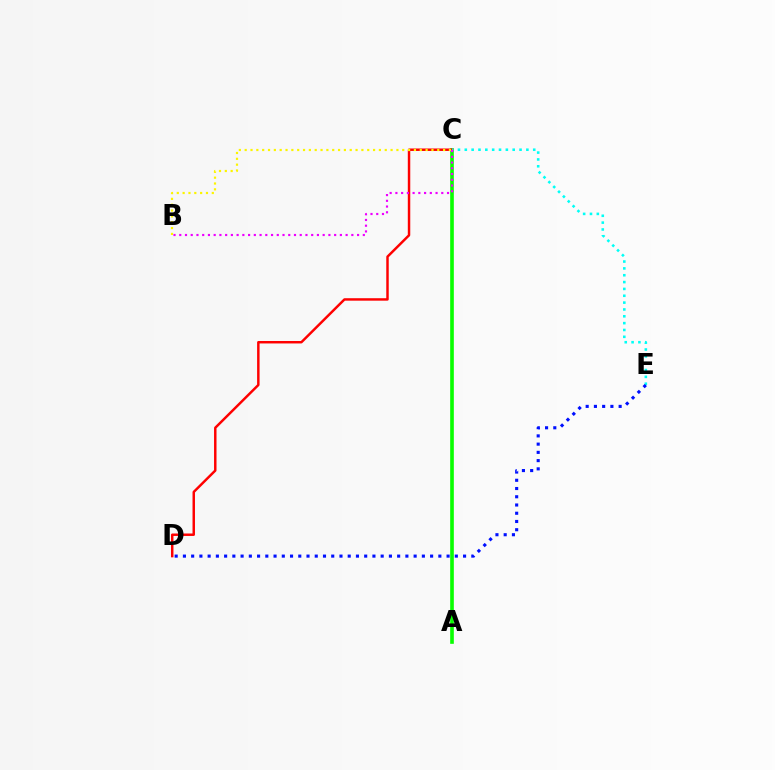{('A', 'C'): [{'color': '#08ff00', 'line_style': 'solid', 'thickness': 2.62}], ('C', 'D'): [{'color': '#ff0000', 'line_style': 'solid', 'thickness': 1.77}], ('C', 'E'): [{'color': '#00fff6', 'line_style': 'dotted', 'thickness': 1.86}], ('B', 'C'): [{'color': '#fcf500', 'line_style': 'dotted', 'thickness': 1.59}, {'color': '#ee00ff', 'line_style': 'dotted', 'thickness': 1.56}], ('D', 'E'): [{'color': '#0010ff', 'line_style': 'dotted', 'thickness': 2.24}]}